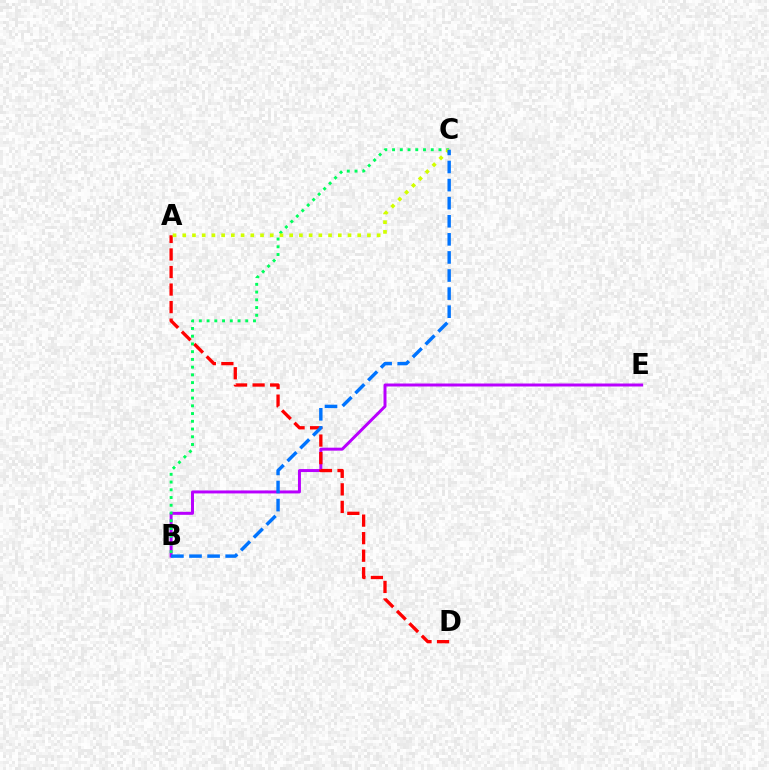{('B', 'E'): [{'color': '#b900ff', 'line_style': 'solid', 'thickness': 2.14}], ('A', 'D'): [{'color': '#ff0000', 'line_style': 'dashed', 'thickness': 2.38}], ('B', 'C'): [{'color': '#00ff5c', 'line_style': 'dotted', 'thickness': 2.1}, {'color': '#0074ff', 'line_style': 'dashed', 'thickness': 2.46}], ('A', 'C'): [{'color': '#d1ff00', 'line_style': 'dotted', 'thickness': 2.64}]}